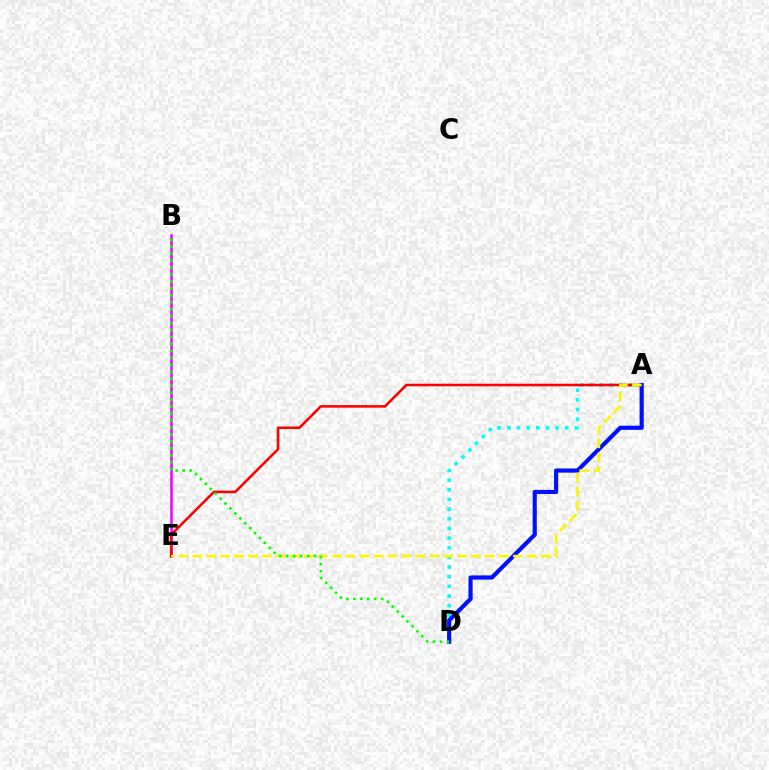{('B', 'E'): [{'color': '#ee00ff', 'line_style': 'solid', 'thickness': 1.8}], ('A', 'D'): [{'color': '#00fff6', 'line_style': 'dotted', 'thickness': 2.62}, {'color': '#0010ff', 'line_style': 'solid', 'thickness': 3.0}], ('A', 'E'): [{'color': '#ff0000', 'line_style': 'solid', 'thickness': 1.84}, {'color': '#fcf500', 'line_style': 'dashed', 'thickness': 1.89}], ('B', 'D'): [{'color': '#08ff00', 'line_style': 'dotted', 'thickness': 1.89}]}